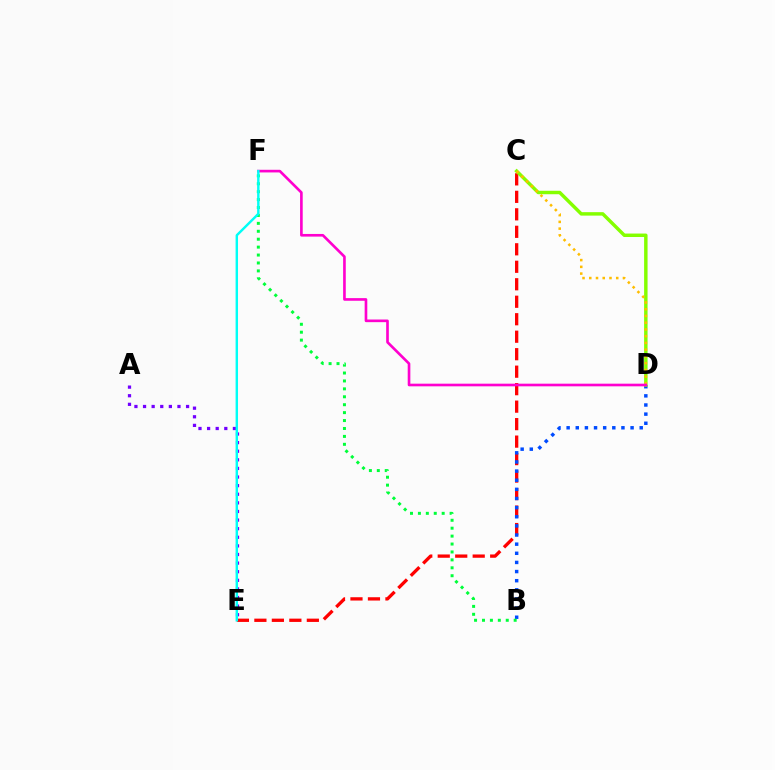{('A', 'E'): [{'color': '#7200ff', 'line_style': 'dotted', 'thickness': 2.34}], ('C', 'E'): [{'color': '#ff0000', 'line_style': 'dashed', 'thickness': 2.38}], ('B', 'D'): [{'color': '#004bff', 'line_style': 'dotted', 'thickness': 2.48}], ('C', 'D'): [{'color': '#84ff00', 'line_style': 'solid', 'thickness': 2.48}, {'color': '#ffbd00', 'line_style': 'dotted', 'thickness': 1.83}], ('D', 'F'): [{'color': '#ff00cf', 'line_style': 'solid', 'thickness': 1.9}], ('B', 'F'): [{'color': '#00ff39', 'line_style': 'dotted', 'thickness': 2.15}], ('E', 'F'): [{'color': '#00fff6', 'line_style': 'solid', 'thickness': 1.75}]}